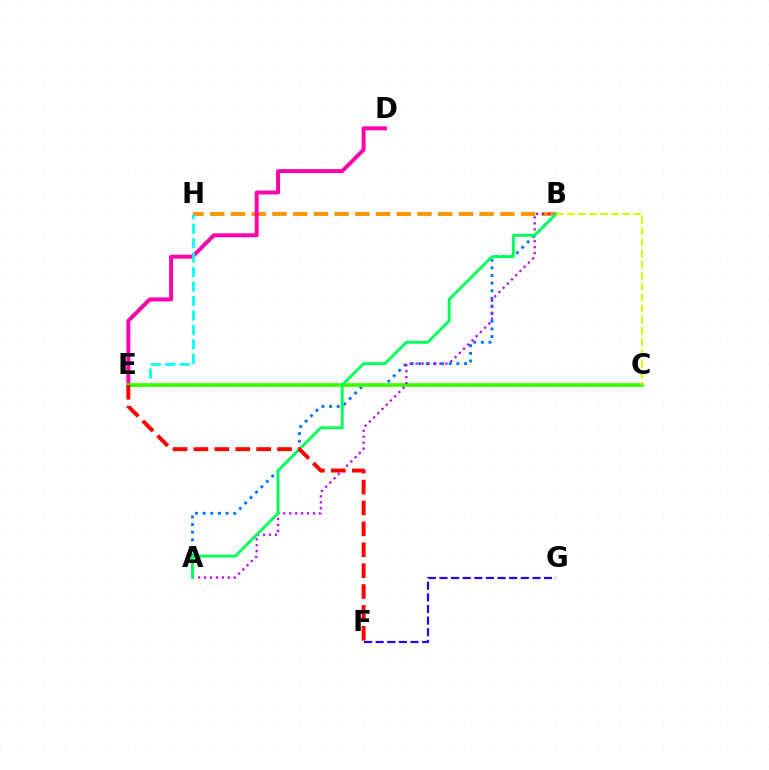{('B', 'H'): [{'color': '#ff9400', 'line_style': 'dashed', 'thickness': 2.81}], ('A', 'B'): [{'color': '#0074ff', 'line_style': 'dotted', 'thickness': 2.07}, {'color': '#b900ff', 'line_style': 'dotted', 'thickness': 1.62}, {'color': '#00ff5c', 'line_style': 'solid', 'thickness': 2.09}], ('D', 'E'): [{'color': '#ff00ac', 'line_style': 'solid', 'thickness': 2.84}], ('E', 'H'): [{'color': '#00fff6', 'line_style': 'dashed', 'thickness': 1.96}], ('C', 'E'): [{'color': '#3dff00', 'line_style': 'solid', 'thickness': 2.64}], ('E', 'F'): [{'color': '#ff0000', 'line_style': 'dashed', 'thickness': 2.84}], ('F', 'G'): [{'color': '#2500ff', 'line_style': 'dashed', 'thickness': 1.58}], ('B', 'C'): [{'color': '#d1ff00', 'line_style': 'dashed', 'thickness': 1.5}]}